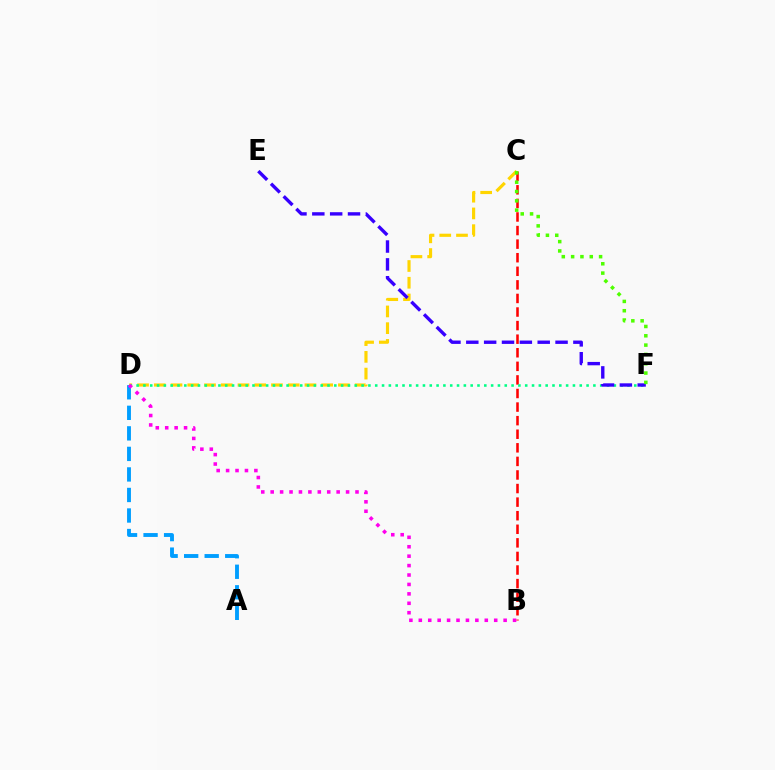{('B', 'C'): [{'color': '#ff0000', 'line_style': 'dashed', 'thickness': 1.84}], ('C', 'D'): [{'color': '#ffd500', 'line_style': 'dashed', 'thickness': 2.27}], ('D', 'F'): [{'color': '#00ff86', 'line_style': 'dotted', 'thickness': 1.85}], ('A', 'D'): [{'color': '#009eff', 'line_style': 'dashed', 'thickness': 2.79}], ('E', 'F'): [{'color': '#3700ff', 'line_style': 'dashed', 'thickness': 2.42}], ('B', 'D'): [{'color': '#ff00ed', 'line_style': 'dotted', 'thickness': 2.56}], ('C', 'F'): [{'color': '#4fff00', 'line_style': 'dotted', 'thickness': 2.53}]}